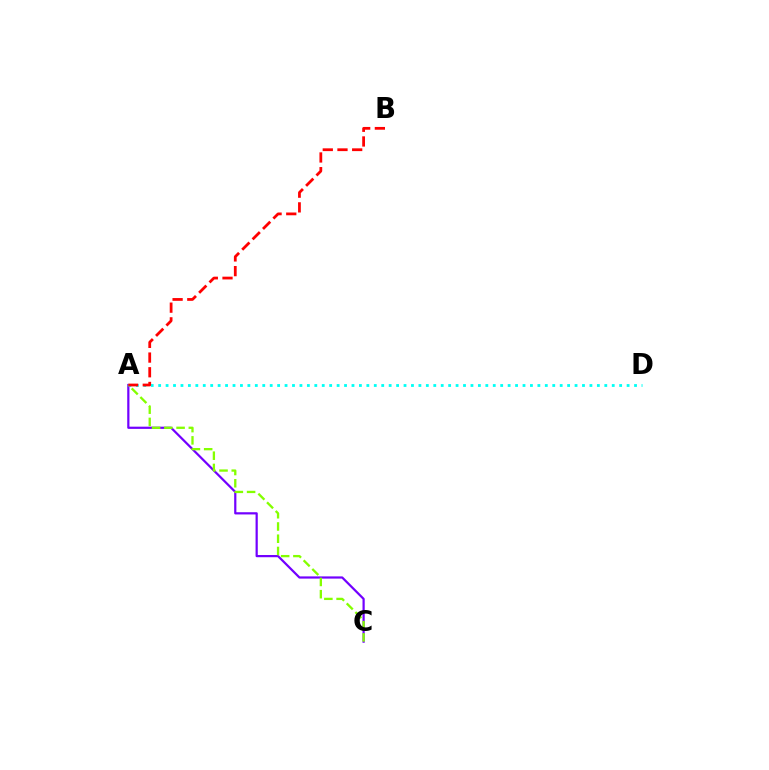{('A', 'C'): [{'color': '#7200ff', 'line_style': 'solid', 'thickness': 1.59}, {'color': '#84ff00', 'line_style': 'dashed', 'thickness': 1.66}], ('A', 'D'): [{'color': '#00fff6', 'line_style': 'dotted', 'thickness': 2.02}], ('A', 'B'): [{'color': '#ff0000', 'line_style': 'dashed', 'thickness': 2.0}]}